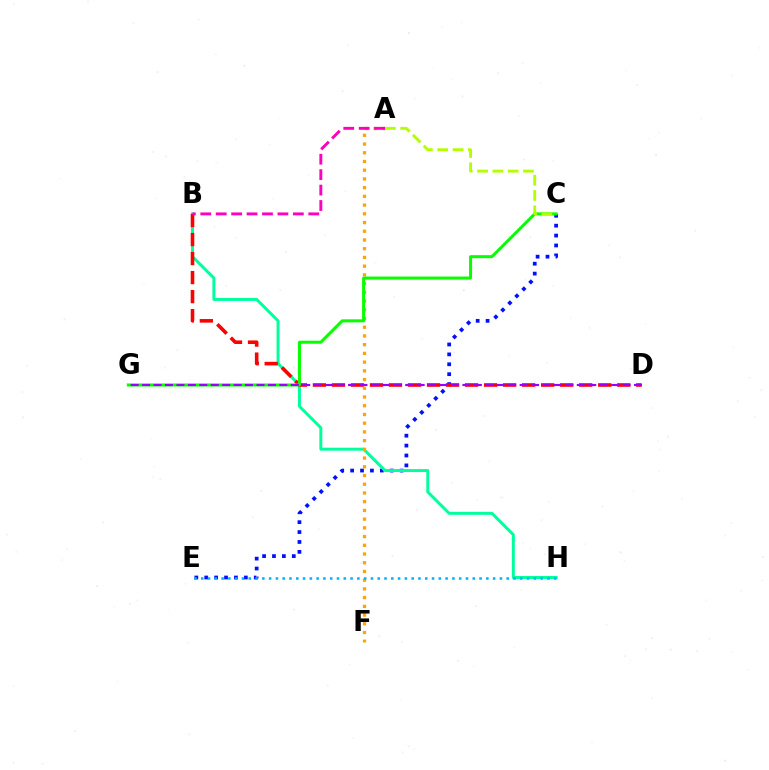{('C', 'E'): [{'color': '#0010ff', 'line_style': 'dotted', 'thickness': 2.69}], ('B', 'H'): [{'color': '#00ff9d', 'line_style': 'solid', 'thickness': 2.13}], ('B', 'D'): [{'color': '#ff0000', 'line_style': 'dashed', 'thickness': 2.58}], ('A', 'F'): [{'color': '#ffa500', 'line_style': 'dotted', 'thickness': 2.37}], ('E', 'H'): [{'color': '#00b5ff', 'line_style': 'dotted', 'thickness': 1.84}], ('A', 'B'): [{'color': '#ff00bd', 'line_style': 'dashed', 'thickness': 2.1}], ('C', 'G'): [{'color': '#08ff00', 'line_style': 'solid', 'thickness': 2.18}], ('D', 'G'): [{'color': '#9b00ff', 'line_style': 'dashed', 'thickness': 1.55}], ('A', 'C'): [{'color': '#b3ff00', 'line_style': 'dashed', 'thickness': 2.08}]}